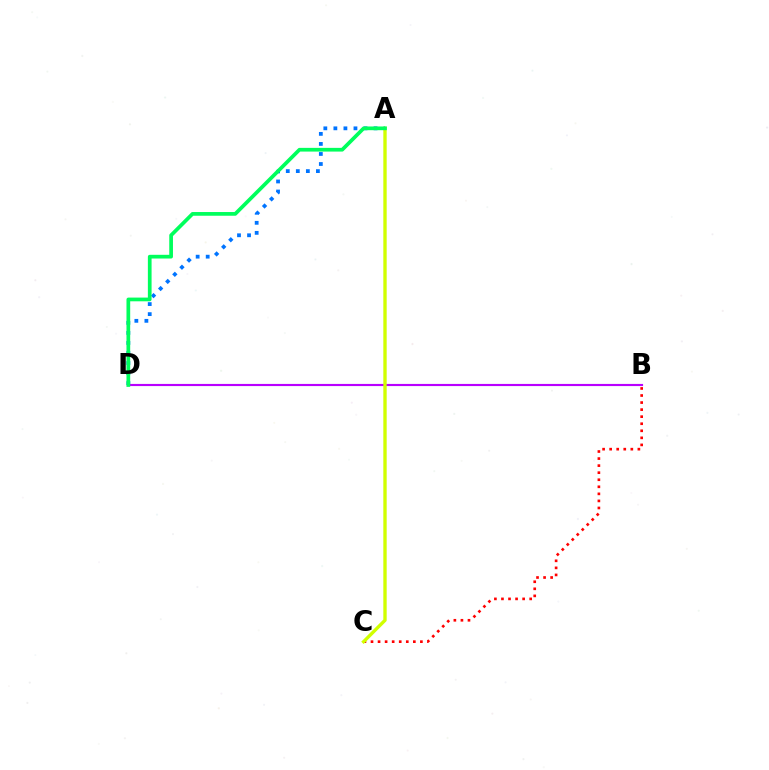{('B', 'C'): [{'color': '#ff0000', 'line_style': 'dotted', 'thickness': 1.92}], ('A', 'D'): [{'color': '#0074ff', 'line_style': 'dotted', 'thickness': 2.73}, {'color': '#00ff5c', 'line_style': 'solid', 'thickness': 2.67}], ('B', 'D'): [{'color': '#b900ff', 'line_style': 'solid', 'thickness': 1.55}], ('A', 'C'): [{'color': '#d1ff00', 'line_style': 'solid', 'thickness': 2.42}]}